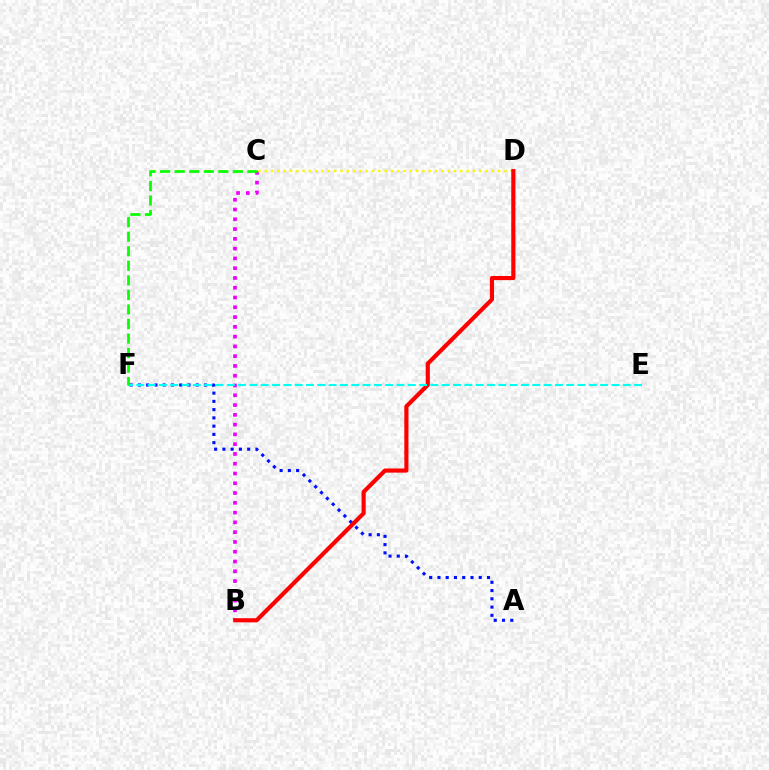{('B', 'C'): [{'color': '#ee00ff', 'line_style': 'dotted', 'thickness': 2.66}], ('C', 'D'): [{'color': '#fcf500', 'line_style': 'dotted', 'thickness': 1.71}], ('A', 'F'): [{'color': '#0010ff', 'line_style': 'dotted', 'thickness': 2.24}], ('B', 'D'): [{'color': '#ff0000', 'line_style': 'solid', 'thickness': 2.99}], ('E', 'F'): [{'color': '#00fff6', 'line_style': 'dashed', 'thickness': 1.54}], ('C', 'F'): [{'color': '#08ff00', 'line_style': 'dashed', 'thickness': 1.98}]}